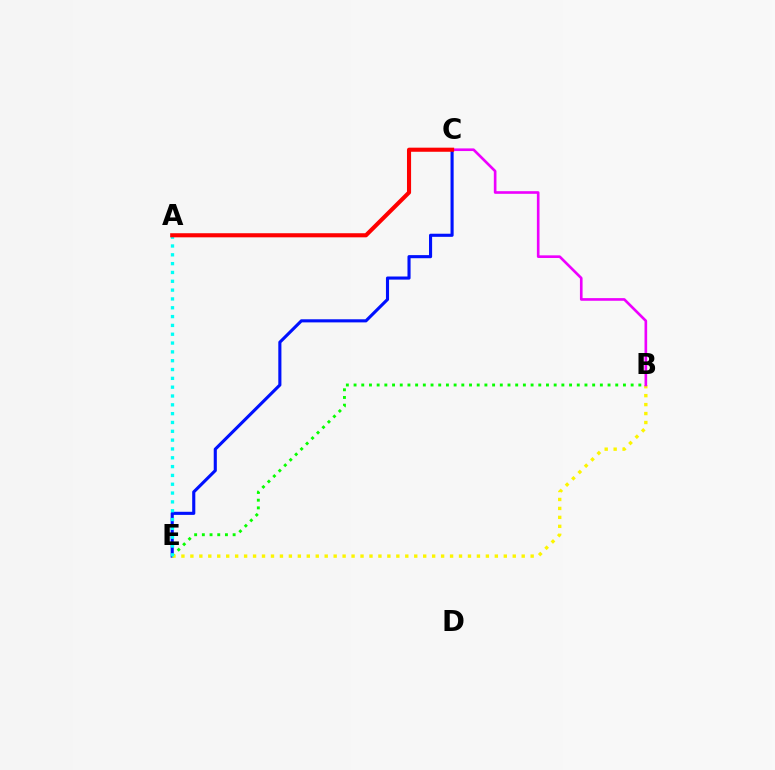{('B', 'E'): [{'color': '#08ff00', 'line_style': 'dotted', 'thickness': 2.09}, {'color': '#fcf500', 'line_style': 'dotted', 'thickness': 2.43}], ('C', 'E'): [{'color': '#0010ff', 'line_style': 'solid', 'thickness': 2.24}], ('A', 'E'): [{'color': '#00fff6', 'line_style': 'dotted', 'thickness': 2.4}], ('B', 'C'): [{'color': '#ee00ff', 'line_style': 'solid', 'thickness': 1.9}], ('A', 'C'): [{'color': '#ff0000', 'line_style': 'solid', 'thickness': 2.95}]}